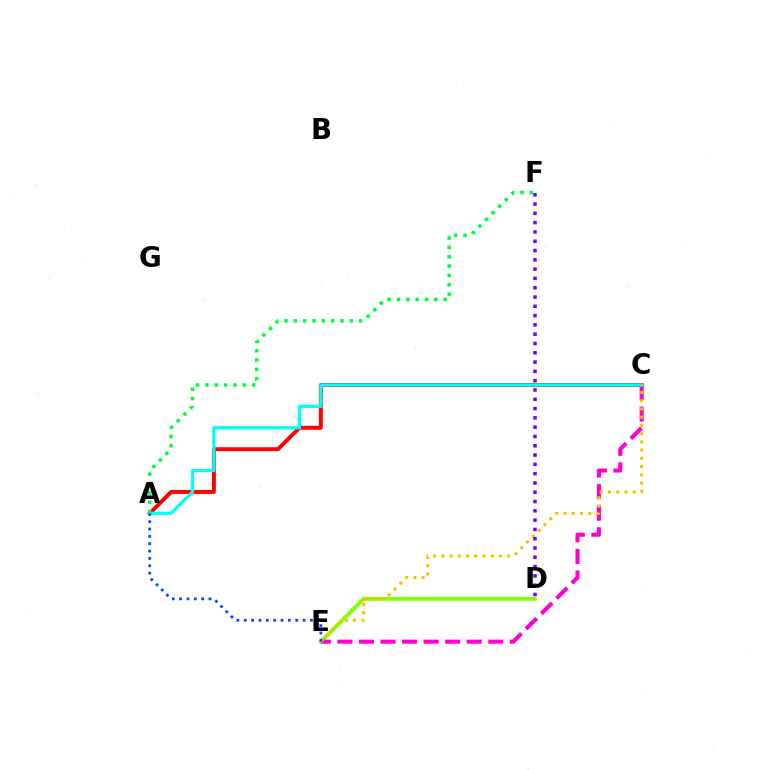{('A', 'C'): [{'color': '#ff0000', 'line_style': 'solid', 'thickness': 2.83}, {'color': '#00fff6', 'line_style': 'solid', 'thickness': 2.3}], ('D', 'E'): [{'color': '#84ff00', 'line_style': 'solid', 'thickness': 2.77}], ('C', 'E'): [{'color': '#ff00cf', 'line_style': 'dashed', 'thickness': 2.93}, {'color': '#ffbd00', 'line_style': 'dotted', 'thickness': 2.24}], ('A', 'E'): [{'color': '#004bff', 'line_style': 'dotted', 'thickness': 2.0}], ('A', 'F'): [{'color': '#00ff39', 'line_style': 'dotted', 'thickness': 2.54}], ('D', 'F'): [{'color': '#7200ff', 'line_style': 'dotted', 'thickness': 2.53}]}